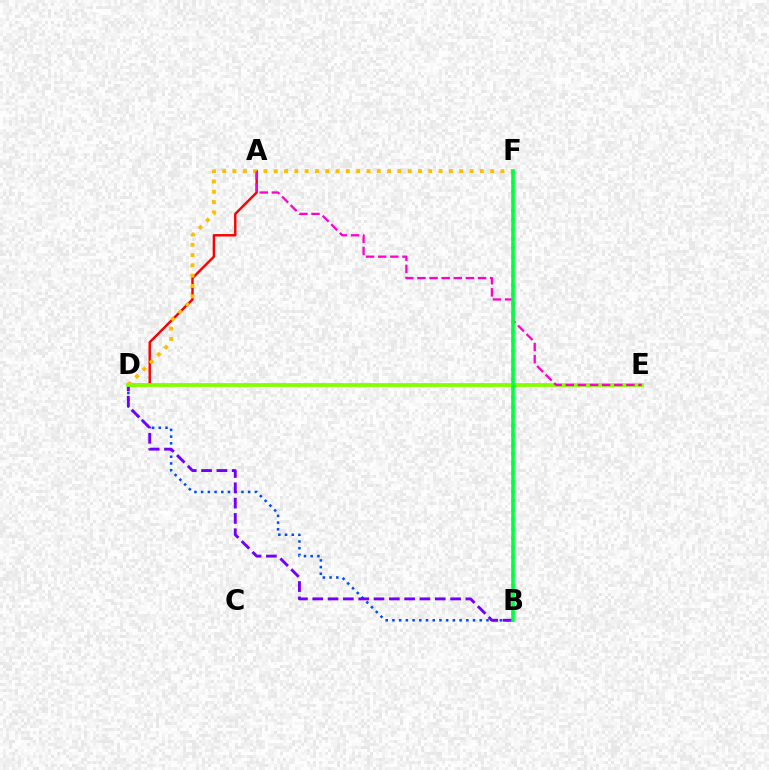{('A', 'D'): [{'color': '#ff0000', 'line_style': 'solid', 'thickness': 1.75}], ('D', 'F'): [{'color': '#ffbd00', 'line_style': 'dotted', 'thickness': 2.8}], ('B', 'F'): [{'color': '#00fff6', 'line_style': 'dotted', 'thickness': 2.55}, {'color': '#00ff39', 'line_style': 'solid', 'thickness': 2.52}], ('B', 'D'): [{'color': '#004bff', 'line_style': 'dotted', 'thickness': 1.82}, {'color': '#7200ff', 'line_style': 'dashed', 'thickness': 2.08}], ('D', 'E'): [{'color': '#84ff00', 'line_style': 'solid', 'thickness': 2.74}], ('A', 'E'): [{'color': '#ff00cf', 'line_style': 'dashed', 'thickness': 1.65}]}